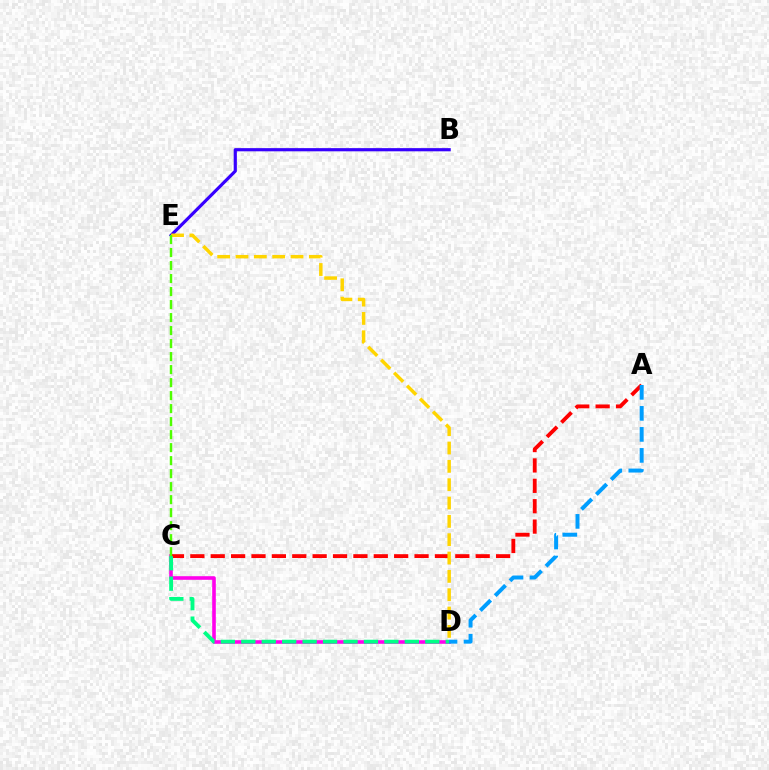{('C', 'D'): [{'color': '#ff00ed', 'line_style': 'solid', 'thickness': 2.59}, {'color': '#00ff86', 'line_style': 'dashed', 'thickness': 2.78}], ('A', 'C'): [{'color': '#ff0000', 'line_style': 'dashed', 'thickness': 2.77}], ('B', 'E'): [{'color': '#3700ff', 'line_style': 'solid', 'thickness': 2.29}], ('D', 'E'): [{'color': '#ffd500', 'line_style': 'dashed', 'thickness': 2.49}], ('C', 'E'): [{'color': '#4fff00', 'line_style': 'dashed', 'thickness': 1.77}], ('A', 'D'): [{'color': '#009eff', 'line_style': 'dashed', 'thickness': 2.86}]}